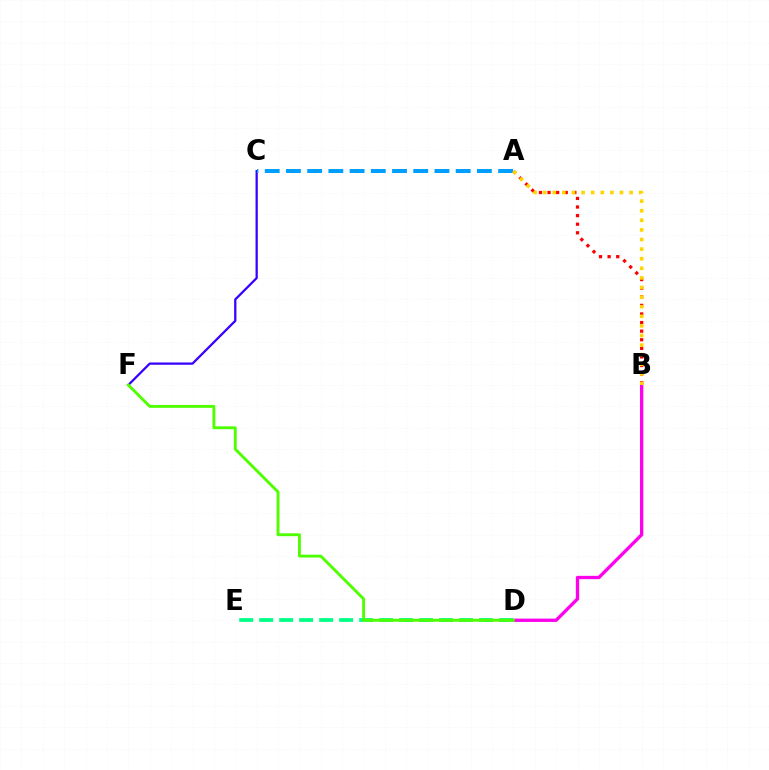{('B', 'D'): [{'color': '#ff00ed', 'line_style': 'solid', 'thickness': 2.38}], ('D', 'E'): [{'color': '#00ff86', 'line_style': 'dashed', 'thickness': 2.71}], ('C', 'F'): [{'color': '#3700ff', 'line_style': 'solid', 'thickness': 1.63}], ('A', 'B'): [{'color': '#ff0000', 'line_style': 'dotted', 'thickness': 2.33}, {'color': '#ffd500', 'line_style': 'dotted', 'thickness': 2.61}], ('D', 'F'): [{'color': '#4fff00', 'line_style': 'solid', 'thickness': 2.08}], ('A', 'C'): [{'color': '#009eff', 'line_style': 'dashed', 'thickness': 2.88}]}